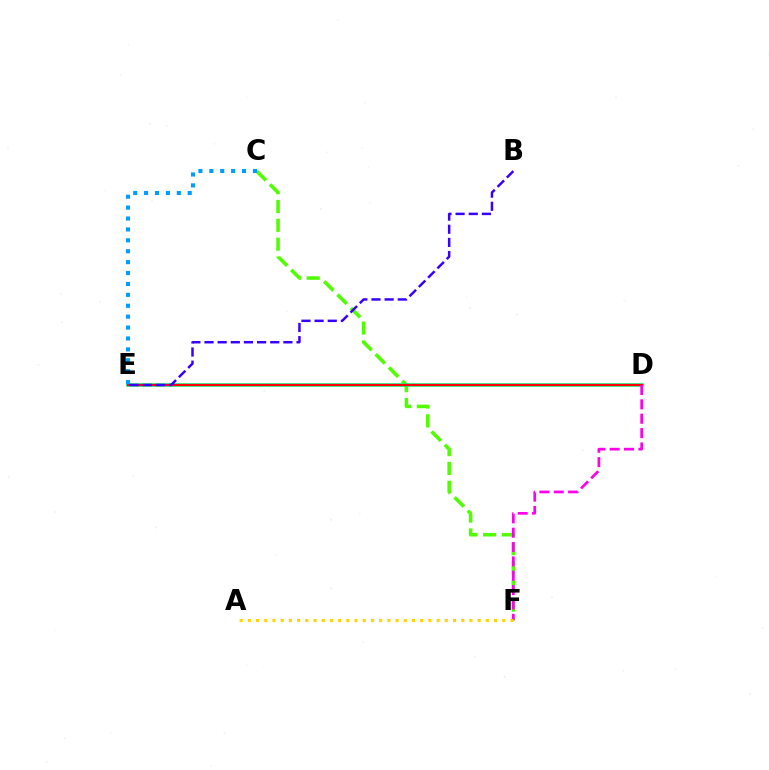{('C', 'F'): [{'color': '#4fff00', 'line_style': 'dashed', 'thickness': 2.56}], ('D', 'E'): [{'color': '#00ff86', 'line_style': 'solid', 'thickness': 2.55}, {'color': '#ff0000', 'line_style': 'solid', 'thickness': 1.63}], ('D', 'F'): [{'color': '#ff00ed', 'line_style': 'dashed', 'thickness': 1.95}], ('B', 'E'): [{'color': '#3700ff', 'line_style': 'dashed', 'thickness': 1.79}], ('A', 'F'): [{'color': '#ffd500', 'line_style': 'dotted', 'thickness': 2.23}], ('C', 'E'): [{'color': '#009eff', 'line_style': 'dotted', 'thickness': 2.96}]}